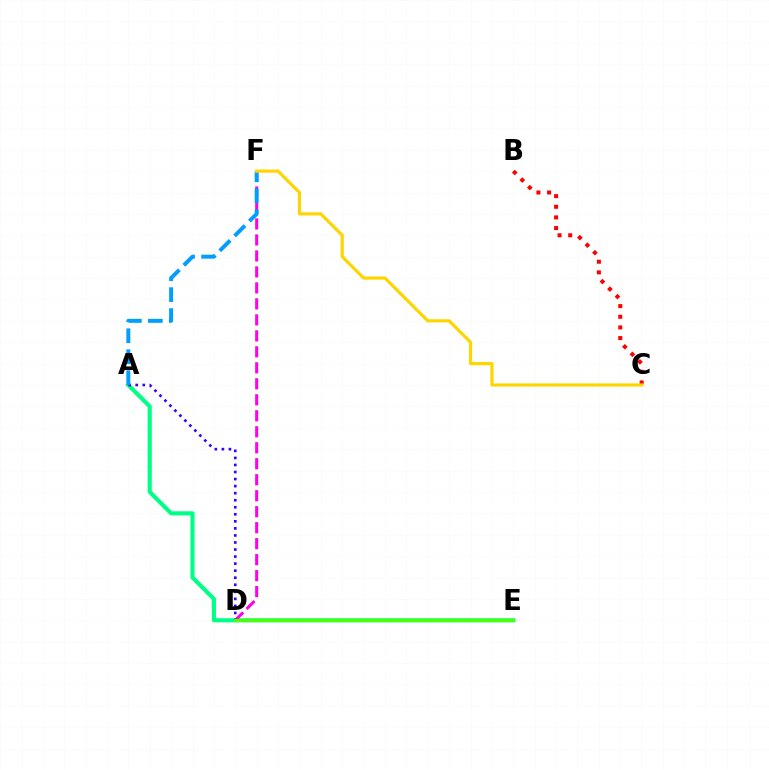{('A', 'E'): [{'color': '#00ff86', 'line_style': 'solid', 'thickness': 2.97}], ('D', 'F'): [{'color': '#ff00ed', 'line_style': 'dashed', 'thickness': 2.17}], ('B', 'C'): [{'color': '#ff0000', 'line_style': 'dotted', 'thickness': 2.89}], ('A', 'D'): [{'color': '#3700ff', 'line_style': 'dotted', 'thickness': 1.91}], ('A', 'F'): [{'color': '#009eff', 'line_style': 'dashed', 'thickness': 2.85}], ('D', 'E'): [{'color': '#4fff00', 'line_style': 'solid', 'thickness': 2.28}], ('C', 'F'): [{'color': '#ffd500', 'line_style': 'solid', 'thickness': 2.29}]}